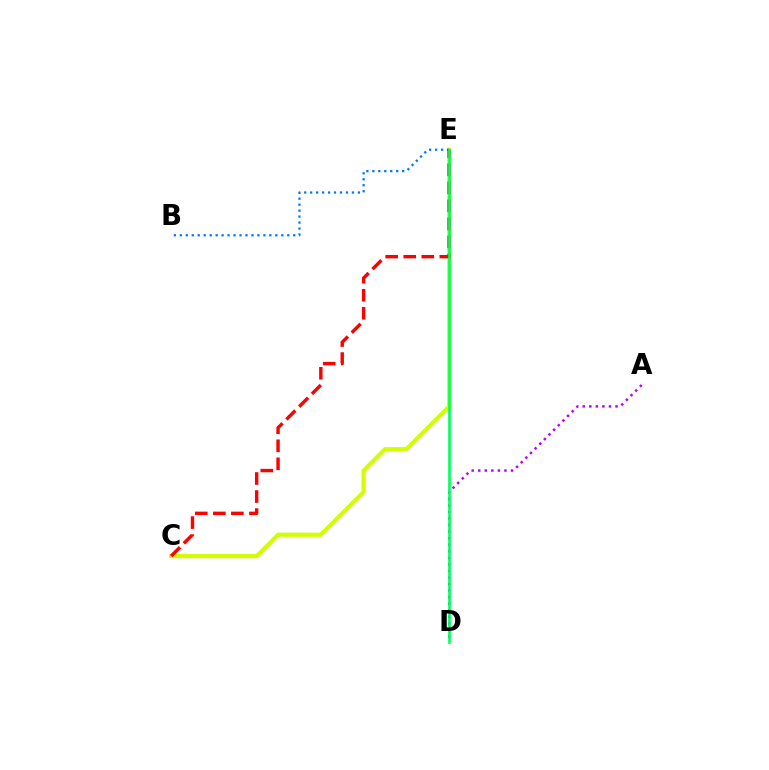{('C', 'E'): [{'color': '#d1ff00', 'line_style': 'solid', 'thickness': 3.0}, {'color': '#ff0000', 'line_style': 'dashed', 'thickness': 2.45}], ('B', 'E'): [{'color': '#0074ff', 'line_style': 'dotted', 'thickness': 1.62}], ('A', 'D'): [{'color': '#b900ff', 'line_style': 'dotted', 'thickness': 1.78}], ('D', 'E'): [{'color': '#00ff5c', 'line_style': 'solid', 'thickness': 1.9}]}